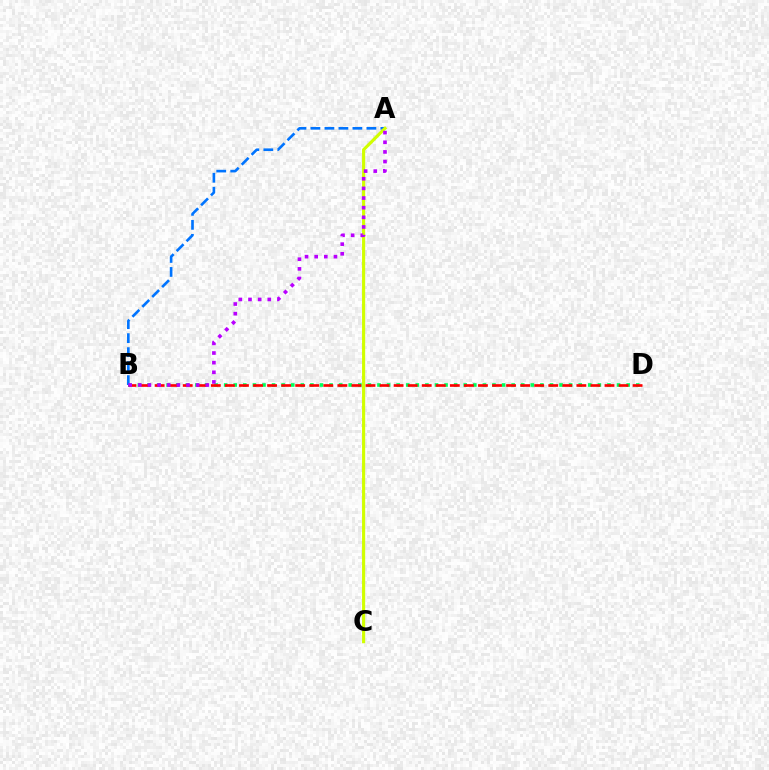{('B', 'D'): [{'color': '#00ff5c', 'line_style': 'dotted', 'thickness': 2.6}, {'color': '#ff0000', 'line_style': 'dashed', 'thickness': 1.91}], ('A', 'B'): [{'color': '#0074ff', 'line_style': 'dashed', 'thickness': 1.9}, {'color': '#b900ff', 'line_style': 'dotted', 'thickness': 2.62}], ('A', 'C'): [{'color': '#d1ff00', 'line_style': 'solid', 'thickness': 2.25}]}